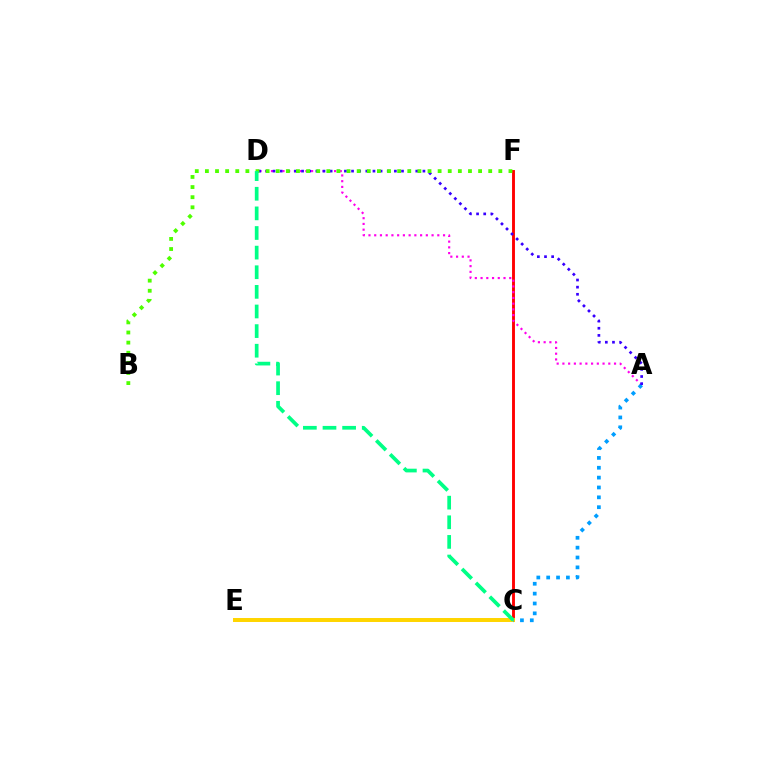{('C', 'F'): [{'color': '#ff0000', 'line_style': 'solid', 'thickness': 2.08}], ('A', 'D'): [{'color': '#ff00ed', 'line_style': 'dotted', 'thickness': 1.56}, {'color': '#3700ff', 'line_style': 'dotted', 'thickness': 1.94}], ('C', 'E'): [{'color': '#ffd500', 'line_style': 'solid', 'thickness': 2.86}], ('A', 'C'): [{'color': '#009eff', 'line_style': 'dotted', 'thickness': 2.68}], ('B', 'F'): [{'color': '#4fff00', 'line_style': 'dotted', 'thickness': 2.75}], ('C', 'D'): [{'color': '#00ff86', 'line_style': 'dashed', 'thickness': 2.67}]}